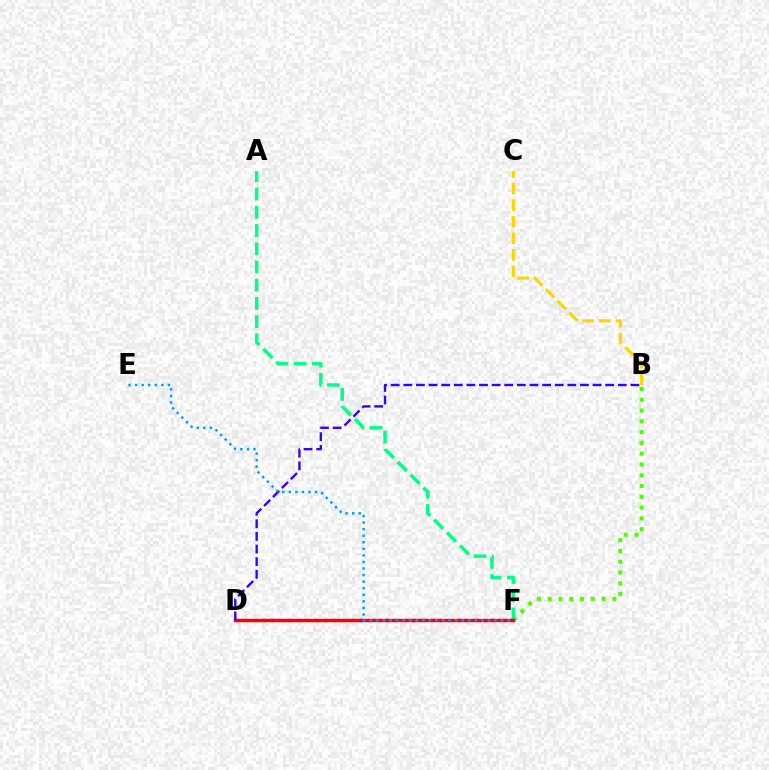{('B', 'F'): [{'color': '#4fff00', 'line_style': 'dotted', 'thickness': 2.93}], ('A', 'F'): [{'color': '#00ff86', 'line_style': 'dashed', 'thickness': 2.48}], ('D', 'F'): [{'color': '#ff00ed', 'line_style': 'dotted', 'thickness': 2.4}, {'color': '#ff0000', 'line_style': 'solid', 'thickness': 2.43}], ('B', 'C'): [{'color': '#ffd500', 'line_style': 'dashed', 'thickness': 2.25}], ('B', 'D'): [{'color': '#3700ff', 'line_style': 'dashed', 'thickness': 1.71}], ('E', 'F'): [{'color': '#009eff', 'line_style': 'dotted', 'thickness': 1.78}]}